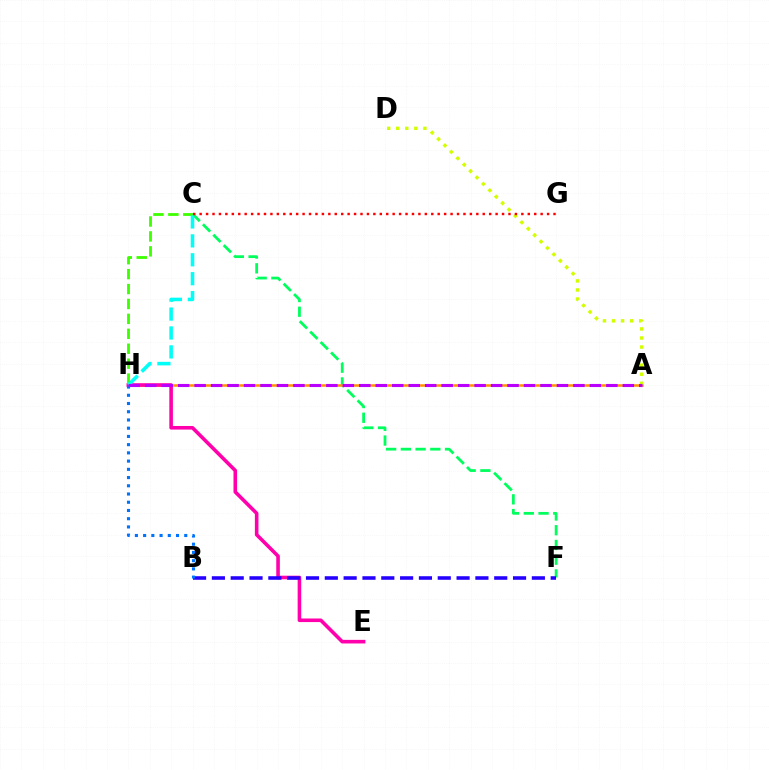{('C', 'F'): [{'color': '#00ff5c', 'line_style': 'dashed', 'thickness': 2.0}], ('C', 'H'): [{'color': '#3dff00', 'line_style': 'dashed', 'thickness': 2.03}, {'color': '#00fff6', 'line_style': 'dashed', 'thickness': 2.57}], ('A', 'H'): [{'color': '#ff9400', 'line_style': 'solid', 'thickness': 1.81}, {'color': '#b900ff', 'line_style': 'dashed', 'thickness': 2.24}], ('E', 'H'): [{'color': '#ff00ac', 'line_style': 'solid', 'thickness': 2.59}], ('B', 'F'): [{'color': '#2500ff', 'line_style': 'dashed', 'thickness': 2.56}], ('A', 'D'): [{'color': '#d1ff00', 'line_style': 'dotted', 'thickness': 2.46}], ('C', 'G'): [{'color': '#ff0000', 'line_style': 'dotted', 'thickness': 1.75}], ('B', 'H'): [{'color': '#0074ff', 'line_style': 'dotted', 'thickness': 2.24}]}